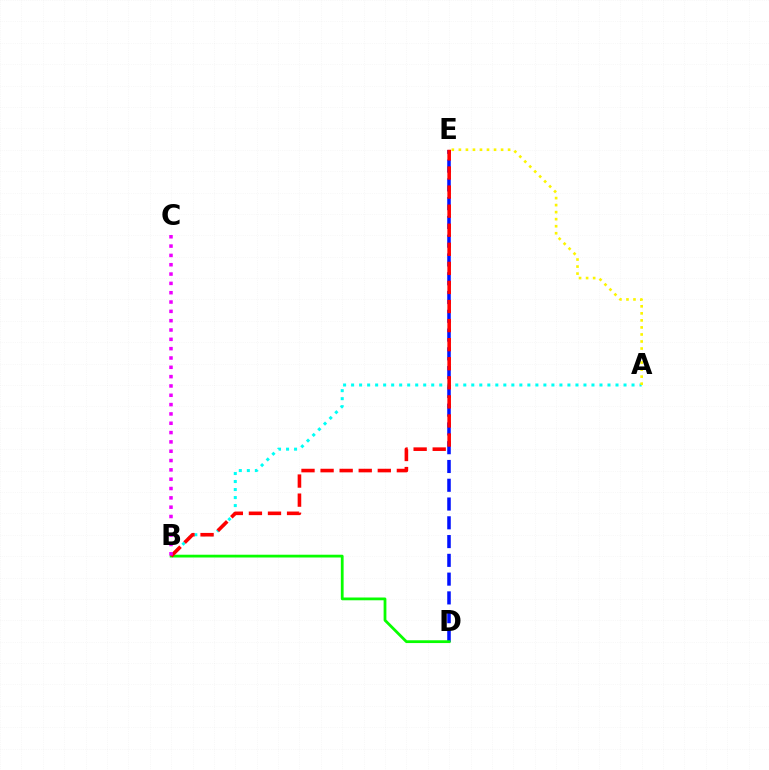{('D', 'E'): [{'color': '#0010ff', 'line_style': 'dashed', 'thickness': 2.55}], ('A', 'B'): [{'color': '#00fff6', 'line_style': 'dotted', 'thickness': 2.18}], ('A', 'E'): [{'color': '#fcf500', 'line_style': 'dotted', 'thickness': 1.91}], ('B', 'D'): [{'color': '#08ff00', 'line_style': 'solid', 'thickness': 2.0}], ('B', 'E'): [{'color': '#ff0000', 'line_style': 'dashed', 'thickness': 2.59}], ('B', 'C'): [{'color': '#ee00ff', 'line_style': 'dotted', 'thickness': 2.53}]}